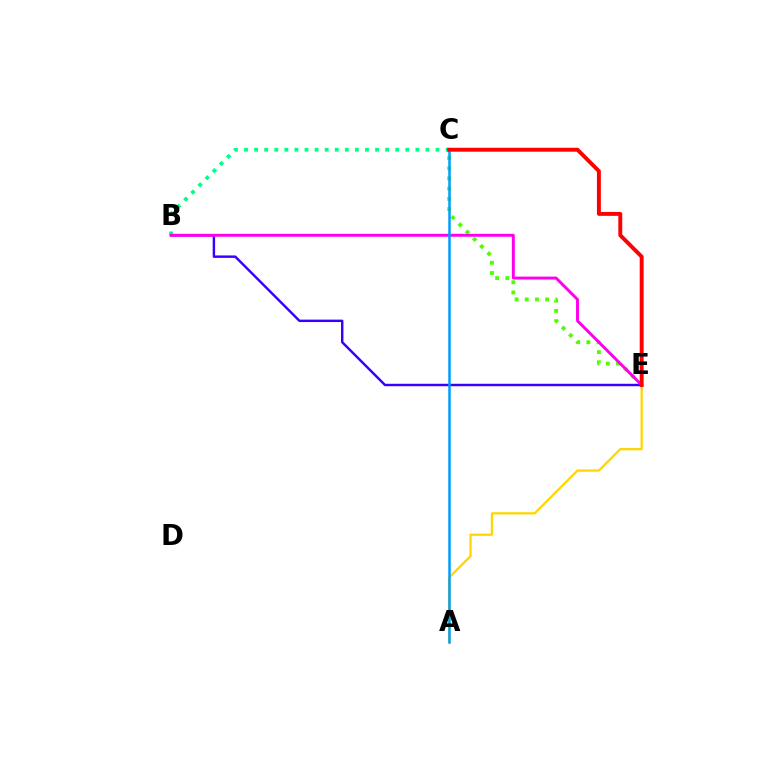{('B', 'C'): [{'color': '#00ff86', 'line_style': 'dotted', 'thickness': 2.74}], ('C', 'E'): [{'color': '#4fff00', 'line_style': 'dotted', 'thickness': 2.77}, {'color': '#ff0000', 'line_style': 'solid', 'thickness': 2.83}], ('B', 'E'): [{'color': '#3700ff', 'line_style': 'solid', 'thickness': 1.76}, {'color': '#ff00ed', 'line_style': 'solid', 'thickness': 2.11}], ('A', 'E'): [{'color': '#ffd500', 'line_style': 'solid', 'thickness': 1.62}], ('A', 'C'): [{'color': '#009eff', 'line_style': 'solid', 'thickness': 1.81}]}